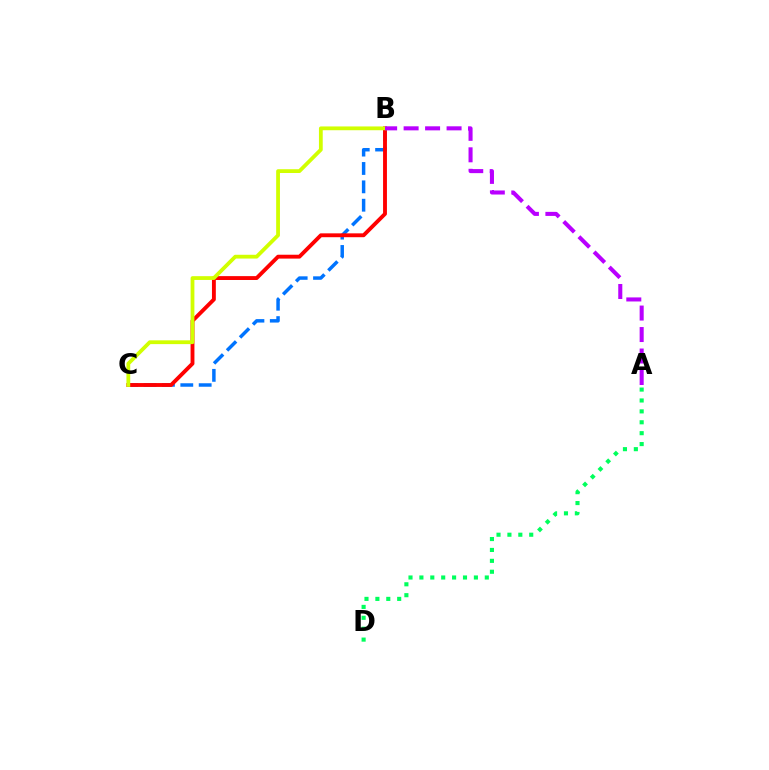{('A', 'D'): [{'color': '#00ff5c', 'line_style': 'dotted', 'thickness': 2.96}], ('B', 'C'): [{'color': '#0074ff', 'line_style': 'dashed', 'thickness': 2.5}, {'color': '#ff0000', 'line_style': 'solid', 'thickness': 2.79}, {'color': '#d1ff00', 'line_style': 'solid', 'thickness': 2.73}], ('A', 'B'): [{'color': '#b900ff', 'line_style': 'dashed', 'thickness': 2.92}]}